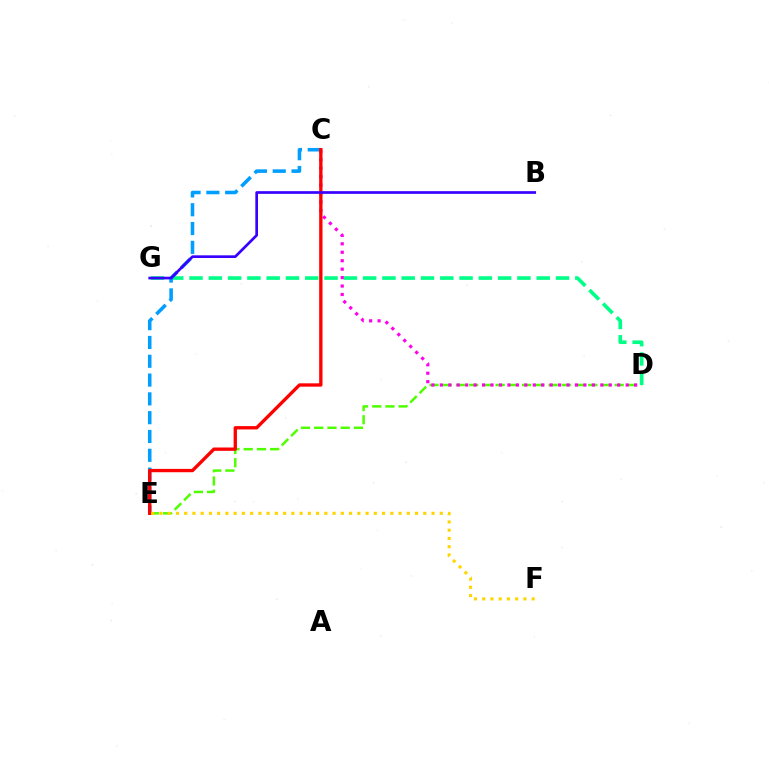{('D', 'E'): [{'color': '#4fff00', 'line_style': 'dashed', 'thickness': 1.8}], ('D', 'G'): [{'color': '#00ff86', 'line_style': 'dashed', 'thickness': 2.62}], ('C', 'D'): [{'color': '#ff00ed', 'line_style': 'dotted', 'thickness': 2.29}], ('C', 'E'): [{'color': '#009eff', 'line_style': 'dashed', 'thickness': 2.55}, {'color': '#ff0000', 'line_style': 'solid', 'thickness': 2.4}], ('E', 'F'): [{'color': '#ffd500', 'line_style': 'dotted', 'thickness': 2.24}], ('B', 'G'): [{'color': '#3700ff', 'line_style': 'solid', 'thickness': 1.93}]}